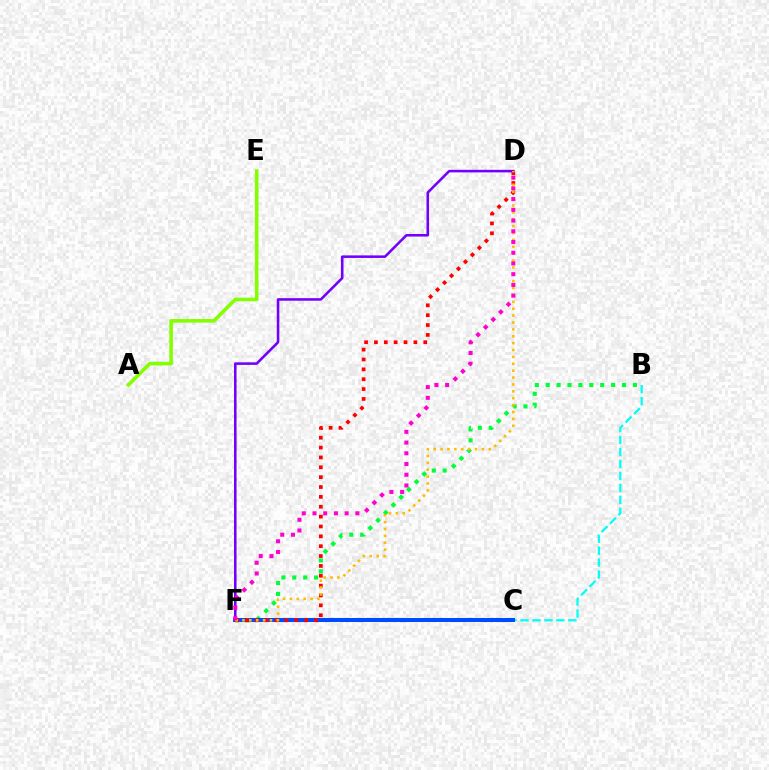{('B', 'F'): [{'color': '#00ff39', 'line_style': 'dotted', 'thickness': 2.96}, {'color': '#00fff6', 'line_style': 'dashed', 'thickness': 1.62}], ('C', 'F'): [{'color': '#004bff', 'line_style': 'solid', 'thickness': 2.9}], ('D', 'F'): [{'color': '#7200ff', 'line_style': 'solid', 'thickness': 1.85}, {'color': '#ff0000', 'line_style': 'dotted', 'thickness': 2.68}, {'color': '#ffbd00', 'line_style': 'dotted', 'thickness': 1.87}, {'color': '#ff00cf', 'line_style': 'dotted', 'thickness': 2.91}], ('A', 'E'): [{'color': '#84ff00', 'line_style': 'solid', 'thickness': 2.57}]}